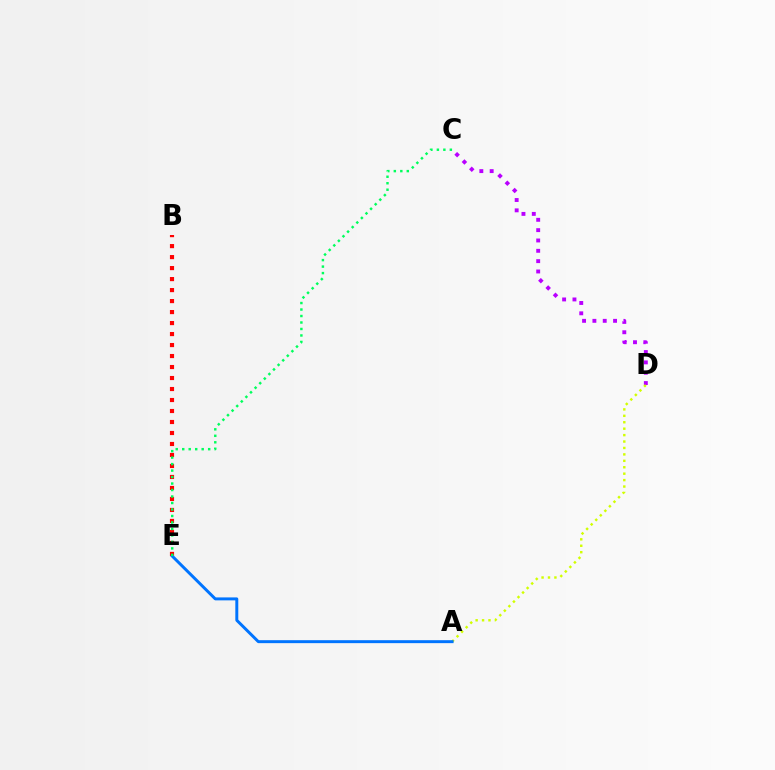{('C', 'D'): [{'color': '#b900ff', 'line_style': 'dotted', 'thickness': 2.81}], ('A', 'D'): [{'color': '#d1ff00', 'line_style': 'dotted', 'thickness': 1.75}], ('B', 'E'): [{'color': '#ff0000', 'line_style': 'dotted', 'thickness': 2.99}], ('A', 'E'): [{'color': '#0074ff', 'line_style': 'solid', 'thickness': 2.13}], ('C', 'E'): [{'color': '#00ff5c', 'line_style': 'dotted', 'thickness': 1.76}]}